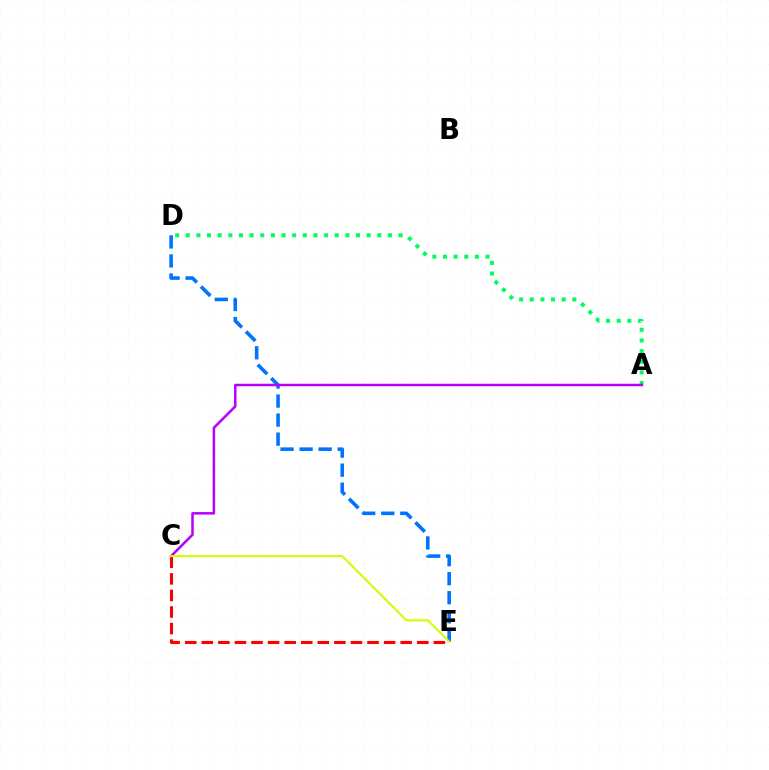{('D', 'E'): [{'color': '#0074ff', 'line_style': 'dashed', 'thickness': 2.59}], ('C', 'E'): [{'color': '#ff0000', 'line_style': 'dashed', 'thickness': 2.25}, {'color': '#d1ff00', 'line_style': 'solid', 'thickness': 1.52}], ('A', 'D'): [{'color': '#00ff5c', 'line_style': 'dotted', 'thickness': 2.89}], ('A', 'C'): [{'color': '#b900ff', 'line_style': 'solid', 'thickness': 1.81}]}